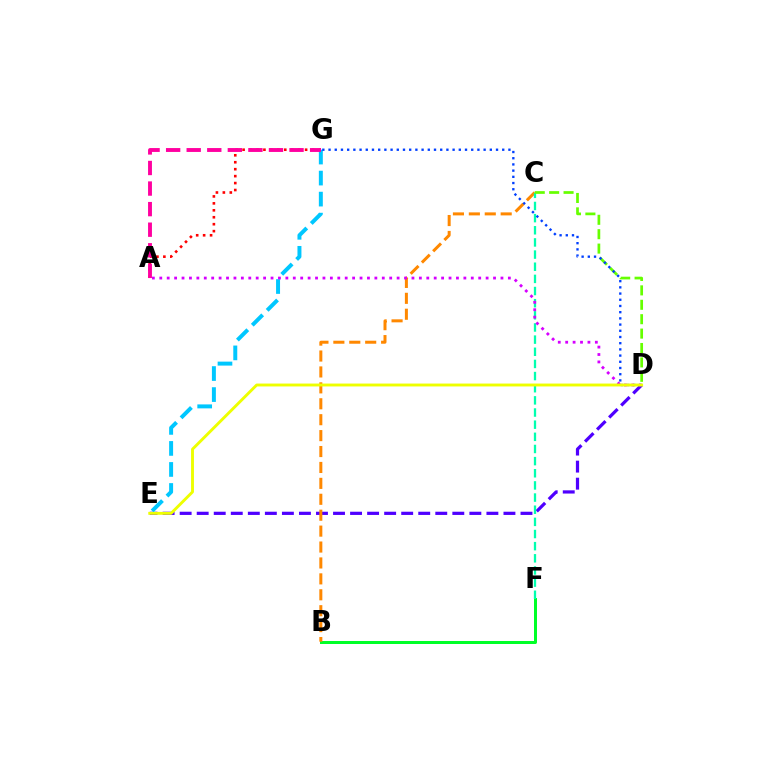{('B', 'F'): [{'color': '#00ff27', 'line_style': 'solid', 'thickness': 2.15}], ('D', 'E'): [{'color': '#4f00ff', 'line_style': 'dashed', 'thickness': 2.32}, {'color': '#eeff00', 'line_style': 'solid', 'thickness': 2.08}], ('E', 'G'): [{'color': '#00c7ff', 'line_style': 'dashed', 'thickness': 2.86}], ('B', 'C'): [{'color': '#ff8800', 'line_style': 'dashed', 'thickness': 2.16}], ('A', 'G'): [{'color': '#ff0000', 'line_style': 'dotted', 'thickness': 1.89}, {'color': '#ff00a0', 'line_style': 'dashed', 'thickness': 2.79}], ('C', 'F'): [{'color': '#00ffaf', 'line_style': 'dashed', 'thickness': 1.65}], ('C', 'D'): [{'color': '#66ff00', 'line_style': 'dashed', 'thickness': 1.96}], ('A', 'D'): [{'color': '#d600ff', 'line_style': 'dotted', 'thickness': 2.02}], ('D', 'G'): [{'color': '#003fff', 'line_style': 'dotted', 'thickness': 1.69}]}